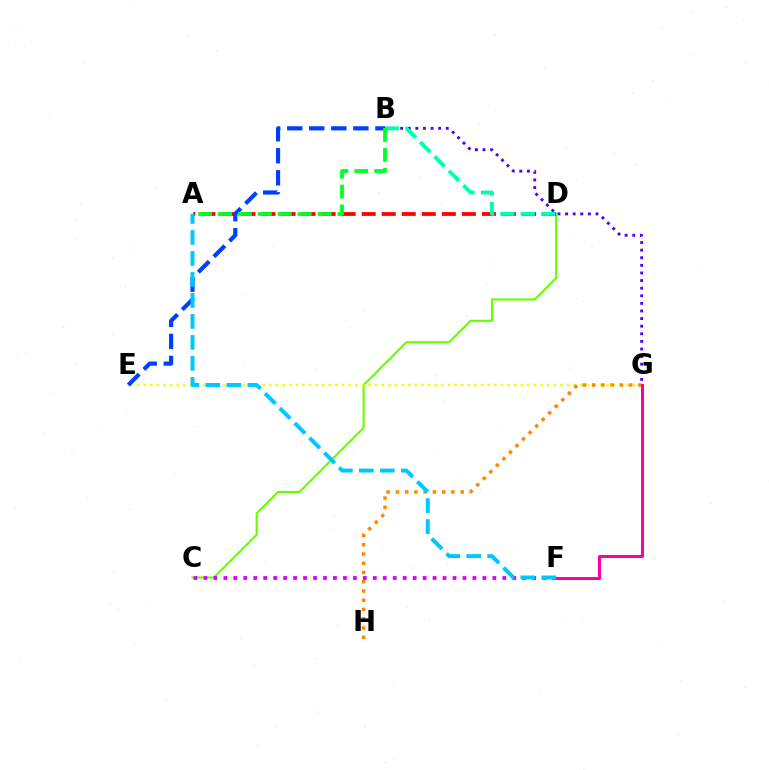{('C', 'D'): [{'color': '#66ff00', 'line_style': 'solid', 'thickness': 1.52}], ('A', 'D'): [{'color': '#ff0000', 'line_style': 'dashed', 'thickness': 2.72}], ('B', 'G'): [{'color': '#4f00ff', 'line_style': 'dotted', 'thickness': 2.07}], ('E', 'G'): [{'color': '#eeff00', 'line_style': 'dotted', 'thickness': 1.8}], ('G', 'H'): [{'color': '#ff8800', 'line_style': 'dotted', 'thickness': 2.51}], ('B', 'E'): [{'color': '#003fff', 'line_style': 'dashed', 'thickness': 2.99}], ('F', 'G'): [{'color': '#ff00a0', 'line_style': 'solid', 'thickness': 2.15}], ('C', 'F'): [{'color': '#d600ff', 'line_style': 'dotted', 'thickness': 2.71}], ('B', 'D'): [{'color': '#00ffaf', 'line_style': 'dashed', 'thickness': 2.77}], ('A', 'B'): [{'color': '#00ff27', 'line_style': 'dashed', 'thickness': 2.71}], ('A', 'F'): [{'color': '#00c7ff', 'line_style': 'dashed', 'thickness': 2.85}]}